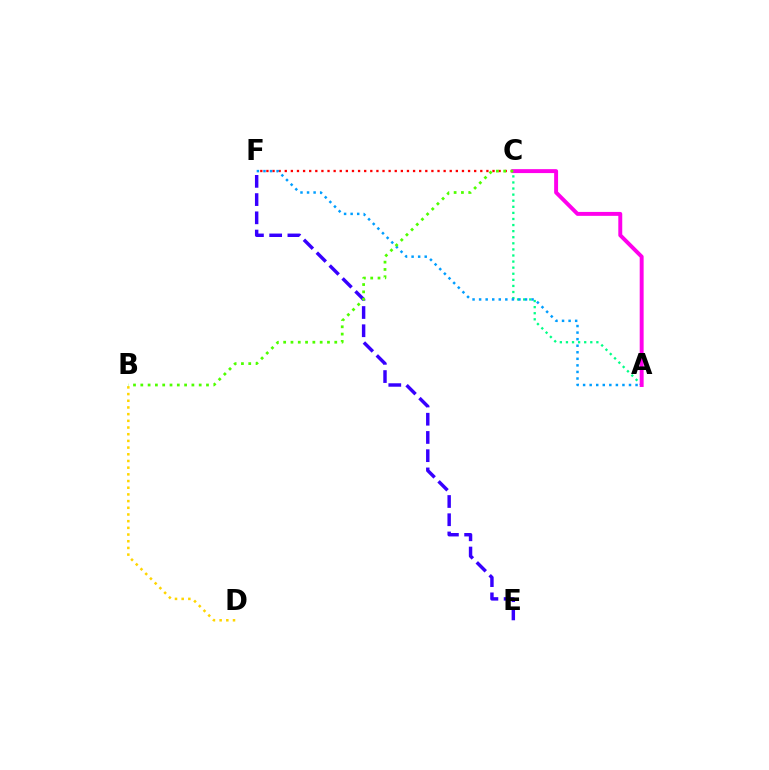{('A', 'C'): [{'color': '#00ff86', 'line_style': 'dotted', 'thickness': 1.65}, {'color': '#ff00ed', 'line_style': 'solid', 'thickness': 2.83}], ('C', 'F'): [{'color': '#ff0000', 'line_style': 'dotted', 'thickness': 1.66}], ('E', 'F'): [{'color': '#3700ff', 'line_style': 'dashed', 'thickness': 2.48}], ('B', 'D'): [{'color': '#ffd500', 'line_style': 'dotted', 'thickness': 1.82}], ('A', 'F'): [{'color': '#009eff', 'line_style': 'dotted', 'thickness': 1.78}], ('B', 'C'): [{'color': '#4fff00', 'line_style': 'dotted', 'thickness': 1.98}]}